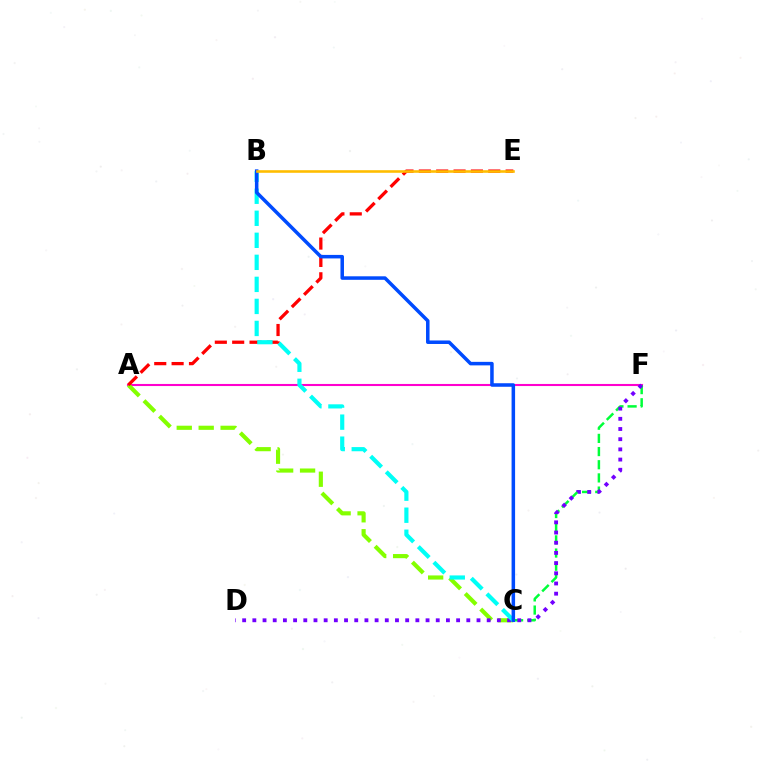{('A', 'F'): [{'color': '#ff00cf', 'line_style': 'solid', 'thickness': 1.5}], ('A', 'C'): [{'color': '#84ff00', 'line_style': 'dashed', 'thickness': 2.98}], ('A', 'E'): [{'color': '#ff0000', 'line_style': 'dashed', 'thickness': 2.36}], ('C', 'F'): [{'color': '#00ff39', 'line_style': 'dashed', 'thickness': 1.79}], ('D', 'F'): [{'color': '#7200ff', 'line_style': 'dotted', 'thickness': 2.77}], ('B', 'C'): [{'color': '#00fff6', 'line_style': 'dashed', 'thickness': 2.99}, {'color': '#004bff', 'line_style': 'solid', 'thickness': 2.53}], ('B', 'E'): [{'color': '#ffbd00', 'line_style': 'solid', 'thickness': 1.87}]}